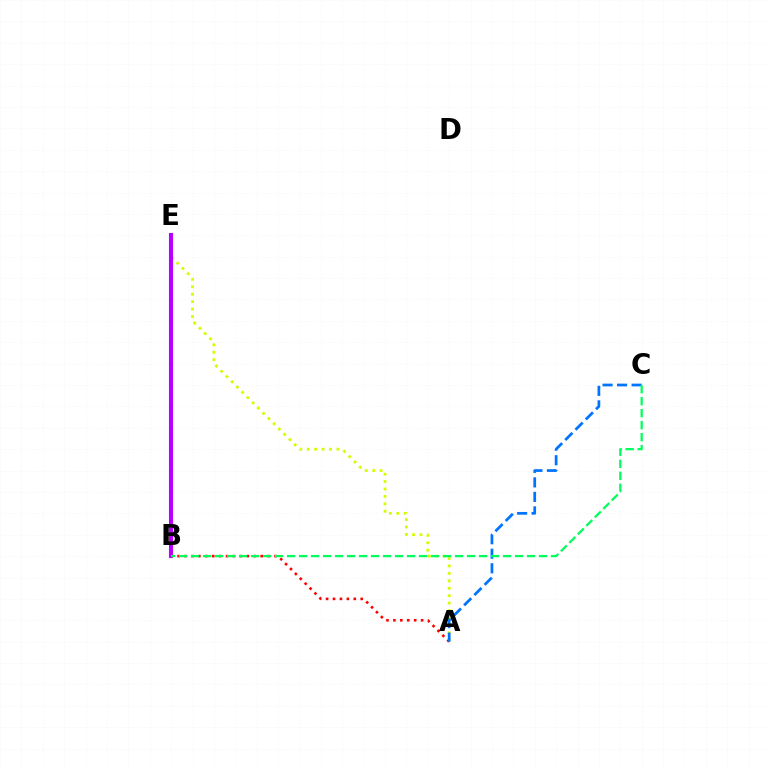{('A', 'E'): [{'color': '#d1ff00', 'line_style': 'dotted', 'thickness': 2.02}], ('B', 'E'): [{'color': '#b900ff', 'line_style': 'solid', 'thickness': 2.95}], ('A', 'B'): [{'color': '#ff0000', 'line_style': 'dotted', 'thickness': 1.88}], ('A', 'C'): [{'color': '#0074ff', 'line_style': 'dashed', 'thickness': 1.97}], ('B', 'C'): [{'color': '#00ff5c', 'line_style': 'dashed', 'thickness': 1.63}]}